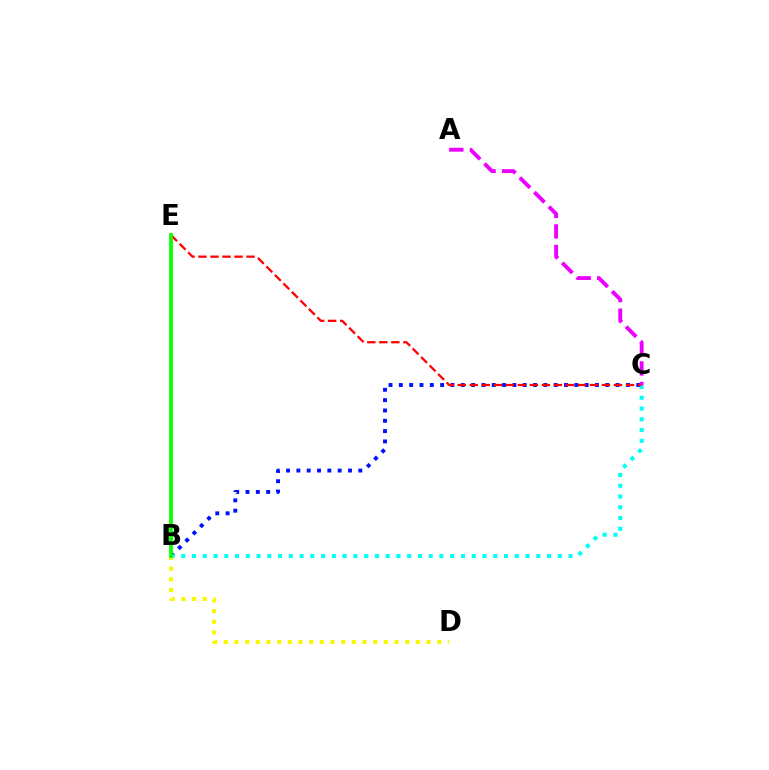{('B', 'C'): [{'color': '#0010ff', 'line_style': 'dotted', 'thickness': 2.8}, {'color': '#00fff6', 'line_style': 'dotted', 'thickness': 2.92}], ('B', 'D'): [{'color': '#fcf500', 'line_style': 'dotted', 'thickness': 2.9}], ('C', 'E'): [{'color': '#ff0000', 'line_style': 'dashed', 'thickness': 1.63}], ('A', 'C'): [{'color': '#ee00ff', 'line_style': 'dashed', 'thickness': 2.79}], ('B', 'E'): [{'color': '#08ff00', 'line_style': 'solid', 'thickness': 2.69}]}